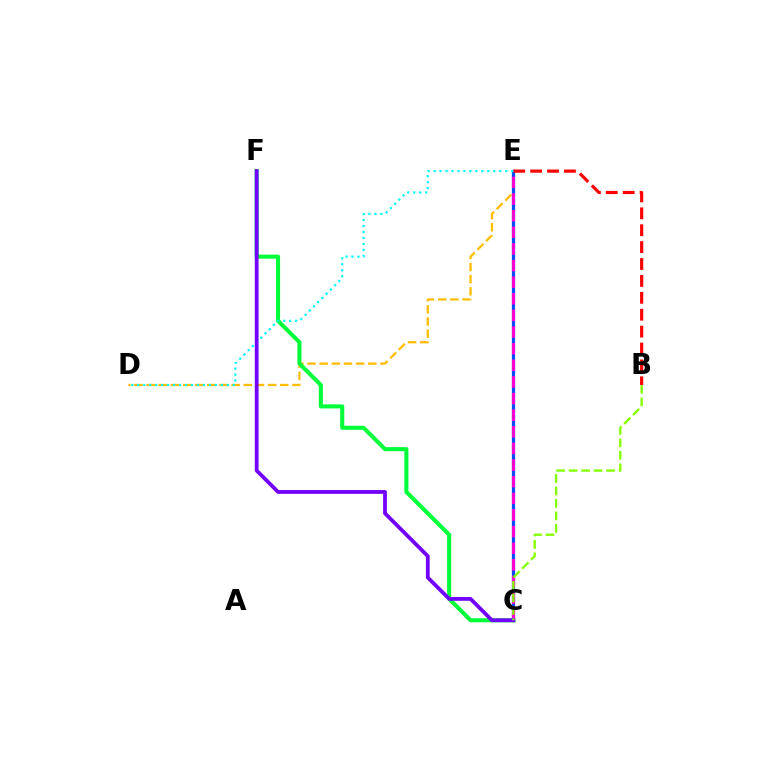{('D', 'E'): [{'color': '#ffbd00', 'line_style': 'dashed', 'thickness': 1.65}, {'color': '#00fff6', 'line_style': 'dotted', 'thickness': 1.62}], ('C', 'E'): [{'color': '#004bff', 'line_style': 'solid', 'thickness': 2.31}, {'color': '#ff00cf', 'line_style': 'dashed', 'thickness': 2.26}], ('C', 'F'): [{'color': '#00ff39', 'line_style': 'solid', 'thickness': 2.92}, {'color': '#7200ff', 'line_style': 'solid', 'thickness': 2.74}], ('B', 'E'): [{'color': '#ff0000', 'line_style': 'dashed', 'thickness': 2.3}], ('B', 'C'): [{'color': '#84ff00', 'line_style': 'dashed', 'thickness': 1.69}]}